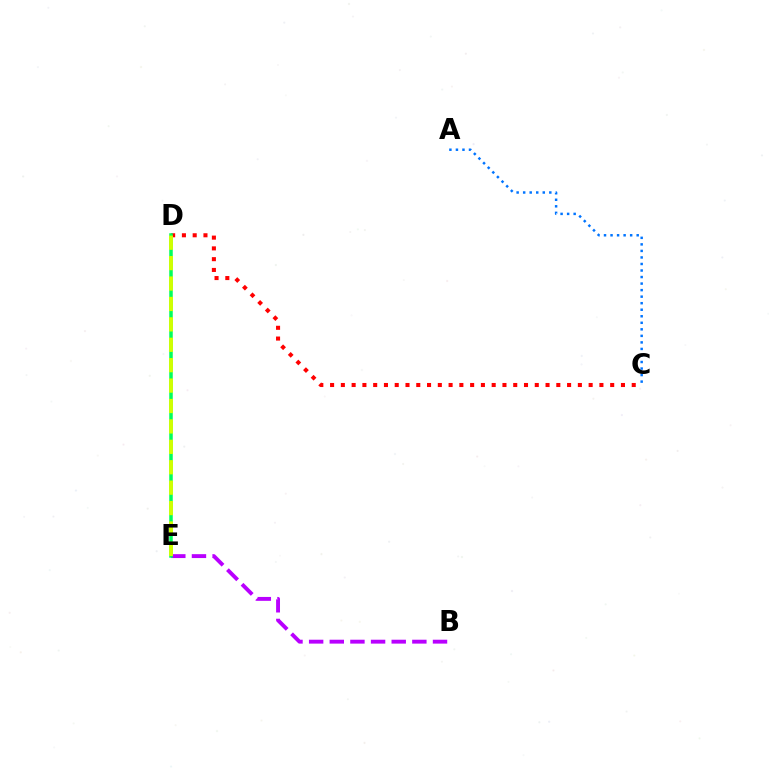{('B', 'E'): [{'color': '#b900ff', 'line_style': 'dashed', 'thickness': 2.8}], ('C', 'D'): [{'color': '#ff0000', 'line_style': 'dotted', 'thickness': 2.93}], ('A', 'C'): [{'color': '#0074ff', 'line_style': 'dotted', 'thickness': 1.78}], ('D', 'E'): [{'color': '#00ff5c', 'line_style': 'solid', 'thickness': 2.53}, {'color': '#d1ff00', 'line_style': 'dashed', 'thickness': 2.77}]}